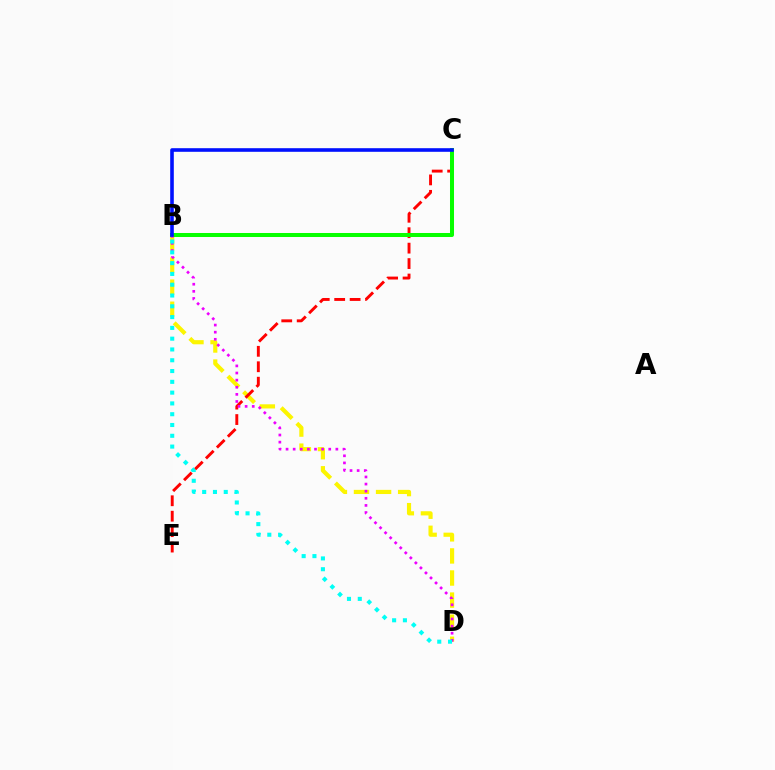{('B', 'D'): [{'color': '#fcf500', 'line_style': 'dashed', 'thickness': 3.0}, {'color': '#ee00ff', 'line_style': 'dotted', 'thickness': 1.93}, {'color': '#00fff6', 'line_style': 'dotted', 'thickness': 2.93}], ('C', 'E'): [{'color': '#ff0000', 'line_style': 'dashed', 'thickness': 2.1}], ('B', 'C'): [{'color': '#08ff00', 'line_style': 'solid', 'thickness': 2.89}, {'color': '#0010ff', 'line_style': 'solid', 'thickness': 2.6}]}